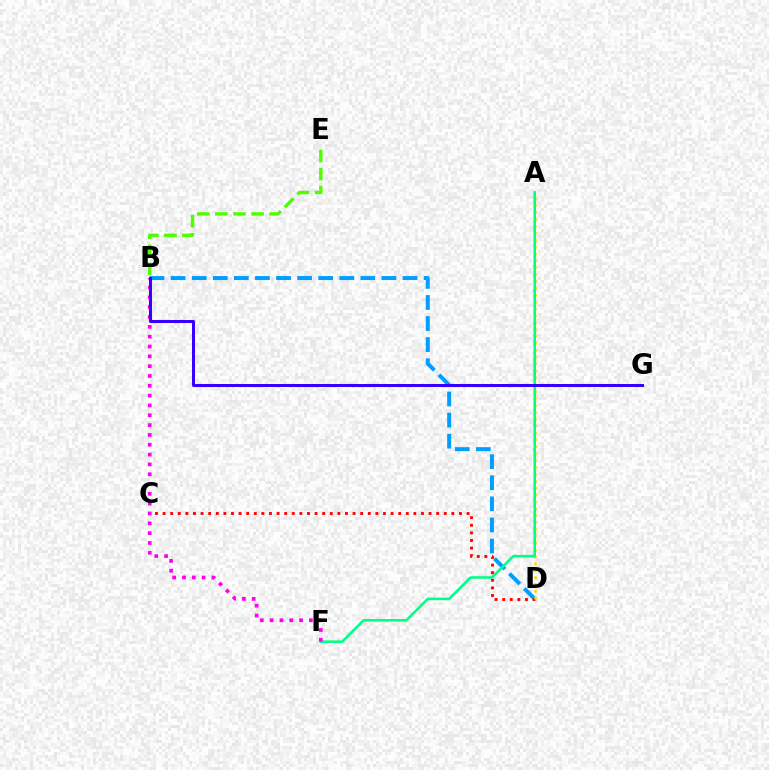{('B', 'D'): [{'color': '#009eff', 'line_style': 'dashed', 'thickness': 2.86}], ('C', 'D'): [{'color': '#ff0000', 'line_style': 'dotted', 'thickness': 2.06}], ('B', 'E'): [{'color': '#4fff00', 'line_style': 'dashed', 'thickness': 2.46}], ('A', 'D'): [{'color': '#ffd500', 'line_style': 'dotted', 'thickness': 1.87}], ('A', 'F'): [{'color': '#00ff86', 'line_style': 'solid', 'thickness': 1.84}], ('B', 'F'): [{'color': '#ff00ed', 'line_style': 'dotted', 'thickness': 2.67}], ('B', 'G'): [{'color': '#3700ff', 'line_style': 'solid', 'thickness': 2.17}]}